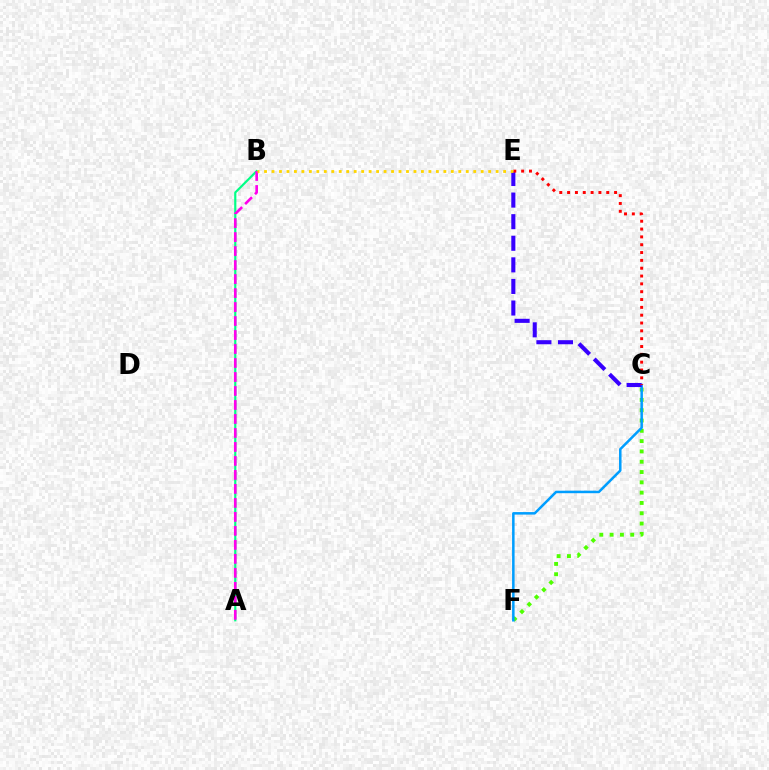{('C', 'F'): [{'color': '#4fff00', 'line_style': 'dotted', 'thickness': 2.8}, {'color': '#009eff', 'line_style': 'solid', 'thickness': 1.81}], ('A', 'B'): [{'color': '#00ff86', 'line_style': 'solid', 'thickness': 1.57}, {'color': '#ff00ed', 'line_style': 'dashed', 'thickness': 1.9}], ('C', 'E'): [{'color': '#3700ff', 'line_style': 'dashed', 'thickness': 2.93}, {'color': '#ff0000', 'line_style': 'dotted', 'thickness': 2.13}], ('B', 'E'): [{'color': '#ffd500', 'line_style': 'dotted', 'thickness': 2.03}]}